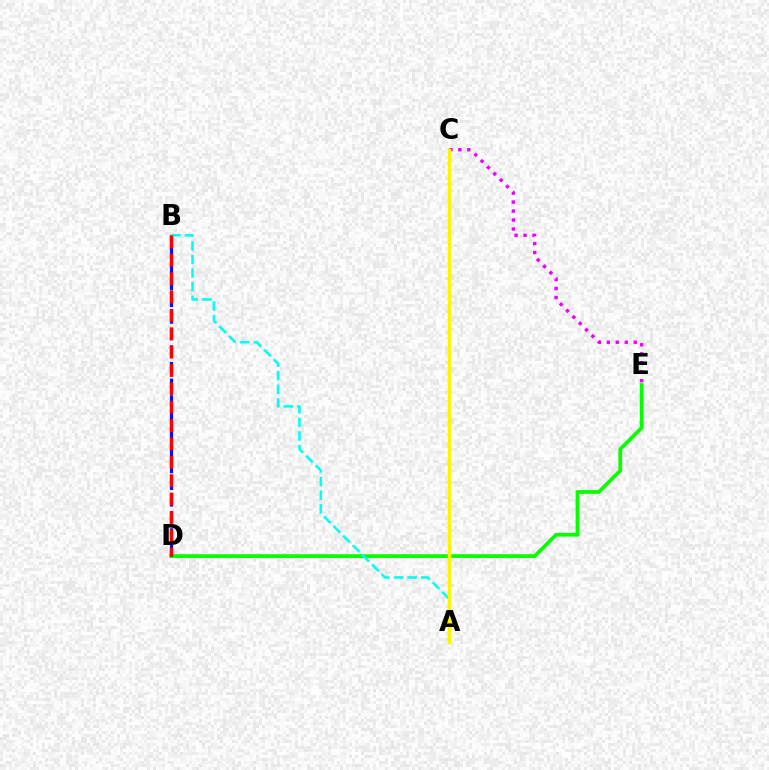{('C', 'E'): [{'color': '#ee00ff', 'line_style': 'dotted', 'thickness': 2.44}], ('D', 'E'): [{'color': '#08ff00', 'line_style': 'solid', 'thickness': 2.7}], ('B', 'D'): [{'color': '#0010ff', 'line_style': 'dashed', 'thickness': 2.26}, {'color': '#ff0000', 'line_style': 'dashed', 'thickness': 2.5}], ('A', 'B'): [{'color': '#00fff6', 'line_style': 'dashed', 'thickness': 1.85}], ('A', 'C'): [{'color': '#fcf500', 'line_style': 'solid', 'thickness': 2.46}]}